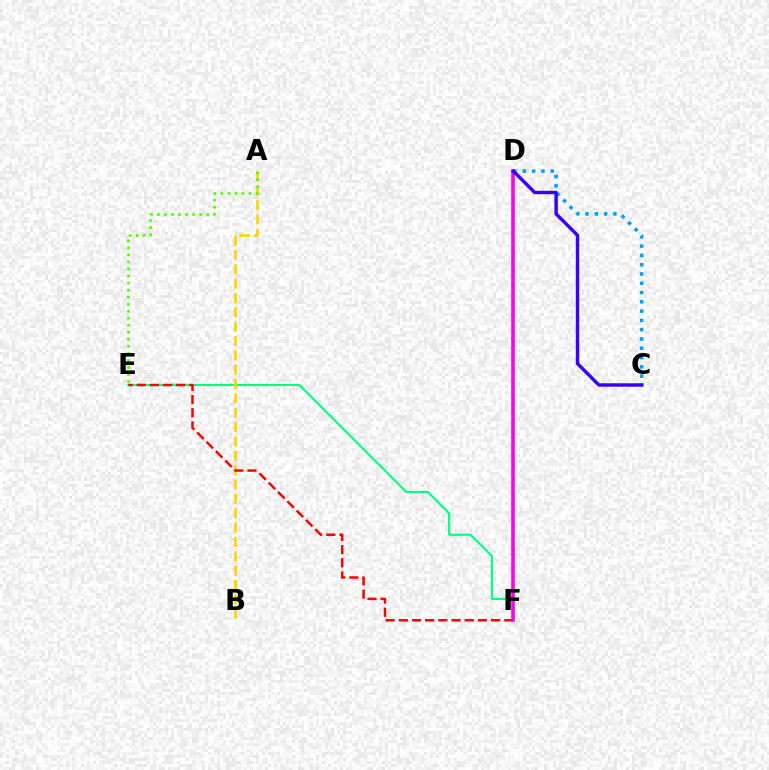{('E', 'F'): [{'color': '#00ff86', 'line_style': 'solid', 'thickness': 1.54}, {'color': '#ff0000', 'line_style': 'dashed', 'thickness': 1.79}], ('A', 'B'): [{'color': '#ffd500', 'line_style': 'dashed', 'thickness': 1.95}], ('C', 'D'): [{'color': '#009eff', 'line_style': 'dotted', 'thickness': 2.52}, {'color': '#3700ff', 'line_style': 'solid', 'thickness': 2.47}], ('D', 'F'): [{'color': '#ff00ed', 'line_style': 'solid', 'thickness': 2.58}], ('A', 'E'): [{'color': '#4fff00', 'line_style': 'dotted', 'thickness': 1.91}]}